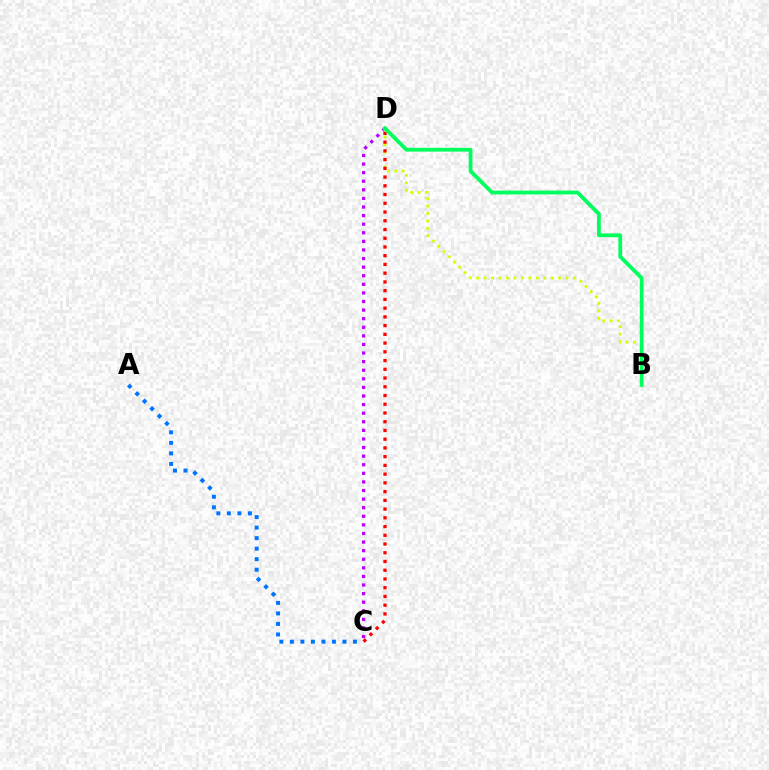{('C', 'D'): [{'color': '#b900ff', 'line_style': 'dotted', 'thickness': 2.33}, {'color': '#ff0000', 'line_style': 'dotted', 'thickness': 2.37}], ('B', 'D'): [{'color': '#d1ff00', 'line_style': 'dotted', 'thickness': 2.02}, {'color': '#00ff5c', 'line_style': 'solid', 'thickness': 2.71}], ('A', 'C'): [{'color': '#0074ff', 'line_style': 'dotted', 'thickness': 2.86}]}